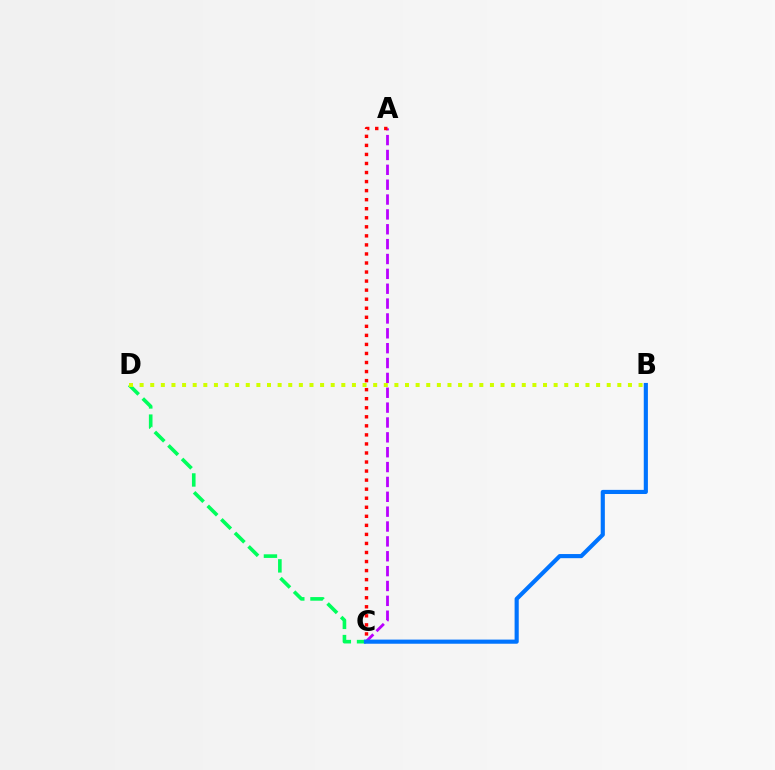{('A', 'C'): [{'color': '#b900ff', 'line_style': 'dashed', 'thickness': 2.02}, {'color': '#ff0000', 'line_style': 'dotted', 'thickness': 2.46}], ('C', 'D'): [{'color': '#00ff5c', 'line_style': 'dashed', 'thickness': 2.61}], ('B', 'C'): [{'color': '#0074ff', 'line_style': 'solid', 'thickness': 2.98}], ('B', 'D'): [{'color': '#d1ff00', 'line_style': 'dotted', 'thickness': 2.88}]}